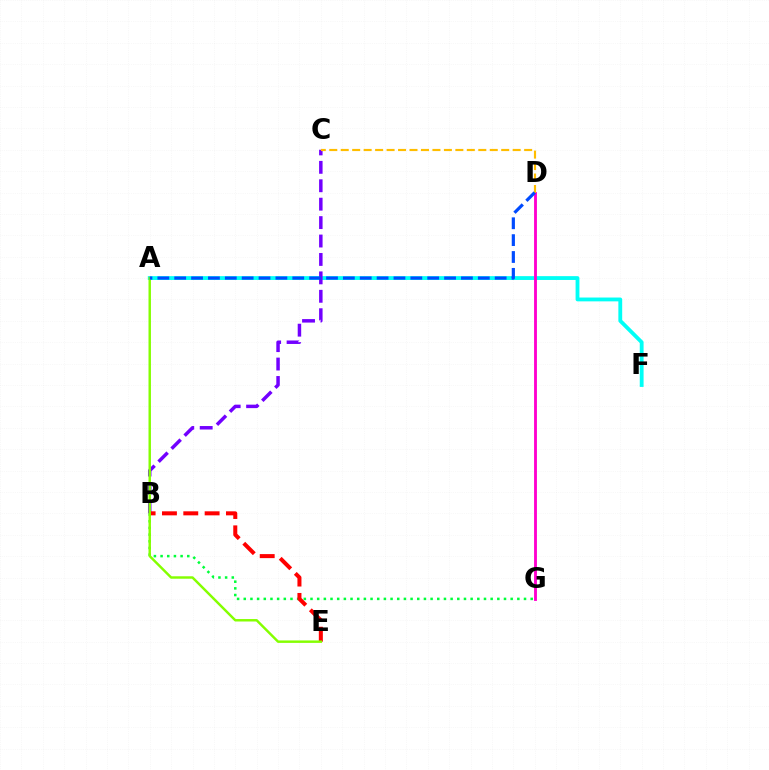{('B', 'G'): [{'color': '#00ff39', 'line_style': 'dotted', 'thickness': 1.81}], ('A', 'F'): [{'color': '#00fff6', 'line_style': 'solid', 'thickness': 2.76}], ('D', 'G'): [{'color': '#ff00cf', 'line_style': 'solid', 'thickness': 2.06}], ('B', 'C'): [{'color': '#7200ff', 'line_style': 'dashed', 'thickness': 2.5}], ('B', 'E'): [{'color': '#ff0000', 'line_style': 'dashed', 'thickness': 2.9}], ('C', 'D'): [{'color': '#ffbd00', 'line_style': 'dashed', 'thickness': 1.56}], ('A', 'E'): [{'color': '#84ff00', 'line_style': 'solid', 'thickness': 1.76}], ('A', 'D'): [{'color': '#004bff', 'line_style': 'dashed', 'thickness': 2.29}]}